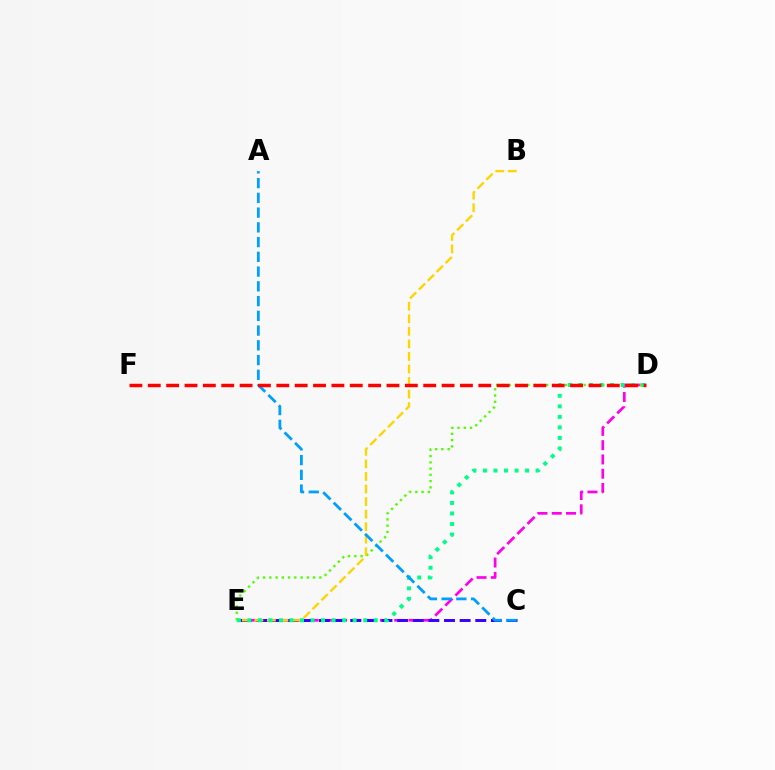{('D', 'E'): [{'color': '#ff00ed', 'line_style': 'dashed', 'thickness': 1.94}, {'color': '#4fff00', 'line_style': 'dotted', 'thickness': 1.7}, {'color': '#00ff86', 'line_style': 'dotted', 'thickness': 2.86}], ('C', 'E'): [{'color': '#3700ff', 'line_style': 'dashed', 'thickness': 2.12}], ('B', 'E'): [{'color': '#ffd500', 'line_style': 'dashed', 'thickness': 1.7}], ('A', 'C'): [{'color': '#009eff', 'line_style': 'dashed', 'thickness': 2.0}], ('D', 'F'): [{'color': '#ff0000', 'line_style': 'dashed', 'thickness': 2.49}]}